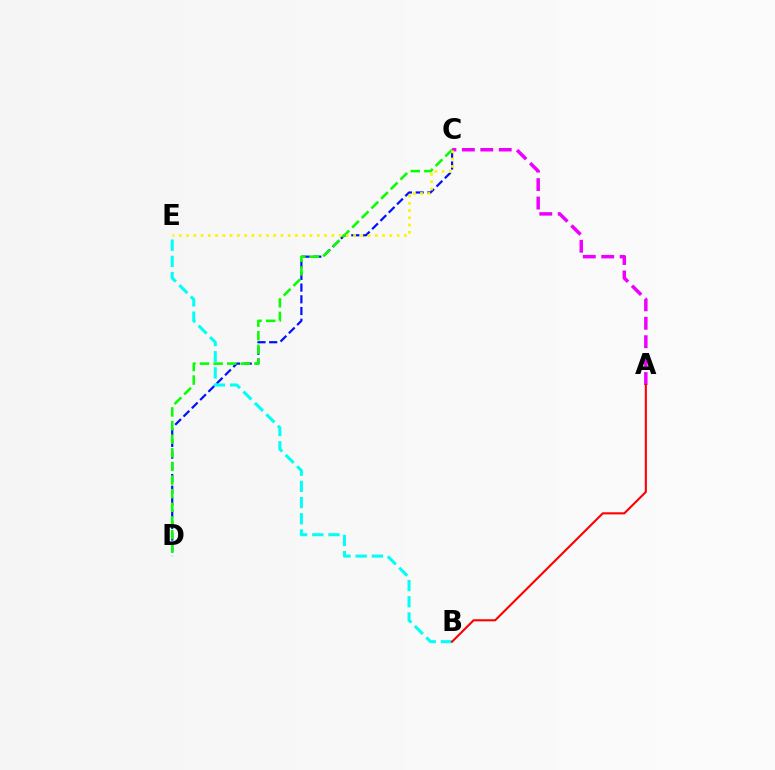{('C', 'D'): [{'color': '#0010ff', 'line_style': 'dashed', 'thickness': 1.59}, {'color': '#08ff00', 'line_style': 'dashed', 'thickness': 1.85}], ('A', 'C'): [{'color': '#ee00ff', 'line_style': 'dashed', 'thickness': 2.5}], ('B', 'E'): [{'color': '#00fff6', 'line_style': 'dashed', 'thickness': 2.2}], ('C', 'E'): [{'color': '#fcf500', 'line_style': 'dotted', 'thickness': 1.97}], ('A', 'B'): [{'color': '#ff0000', 'line_style': 'solid', 'thickness': 1.52}]}